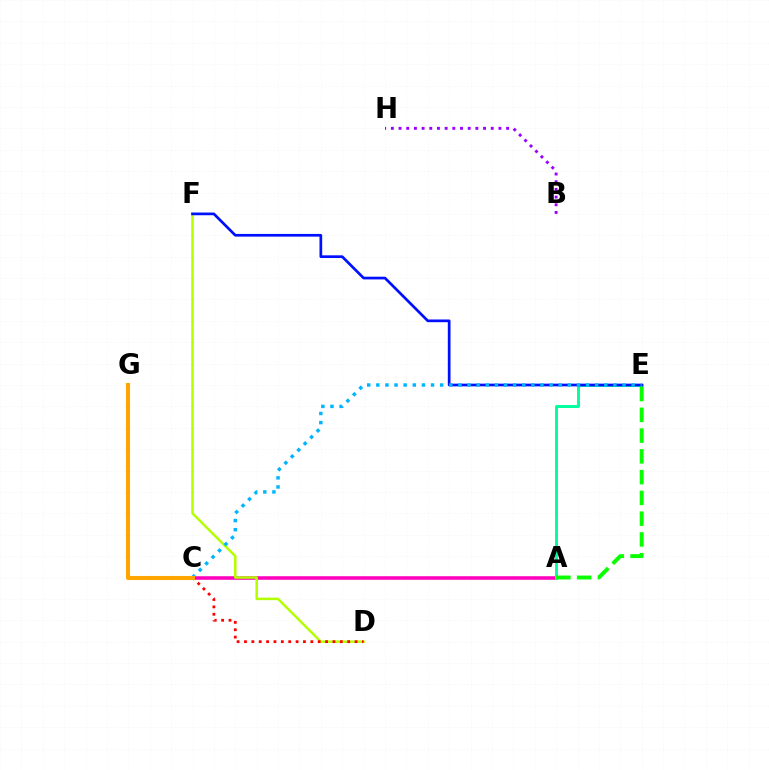{('A', 'C'): [{'color': '#ff00bd', 'line_style': 'solid', 'thickness': 2.56}], ('A', 'E'): [{'color': '#00ff9d', 'line_style': 'solid', 'thickness': 2.12}, {'color': '#08ff00', 'line_style': 'dashed', 'thickness': 2.82}], ('D', 'F'): [{'color': '#b3ff00', 'line_style': 'solid', 'thickness': 1.79}], ('B', 'H'): [{'color': '#9b00ff', 'line_style': 'dotted', 'thickness': 2.09}], ('E', 'F'): [{'color': '#0010ff', 'line_style': 'solid', 'thickness': 1.95}], ('C', 'D'): [{'color': '#ff0000', 'line_style': 'dotted', 'thickness': 2.0}], ('C', 'E'): [{'color': '#00b5ff', 'line_style': 'dotted', 'thickness': 2.48}], ('C', 'G'): [{'color': '#ffa500', 'line_style': 'solid', 'thickness': 2.94}]}